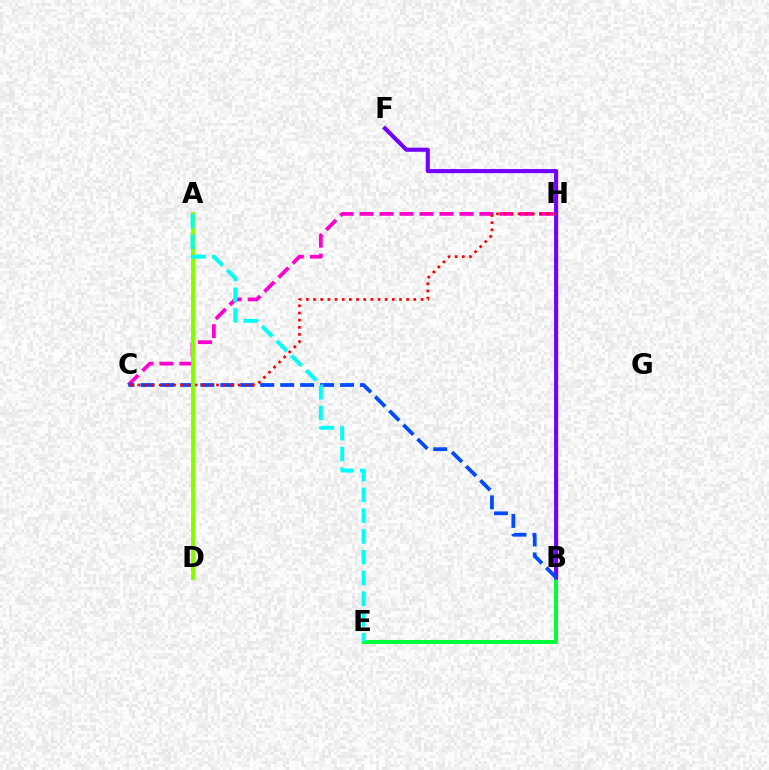{('C', 'H'): [{'color': '#ff00cf', 'line_style': 'dashed', 'thickness': 2.71}, {'color': '#ff0000', 'line_style': 'dotted', 'thickness': 1.95}], ('A', 'D'): [{'color': '#ffbd00', 'line_style': 'dashed', 'thickness': 2.0}, {'color': '#84ff00', 'line_style': 'solid', 'thickness': 2.8}], ('B', 'E'): [{'color': '#00ff39', 'line_style': 'solid', 'thickness': 2.86}], ('B', 'F'): [{'color': '#7200ff', 'line_style': 'solid', 'thickness': 2.94}], ('B', 'C'): [{'color': '#004bff', 'line_style': 'dashed', 'thickness': 2.71}], ('A', 'E'): [{'color': '#00fff6', 'line_style': 'dashed', 'thickness': 2.82}]}